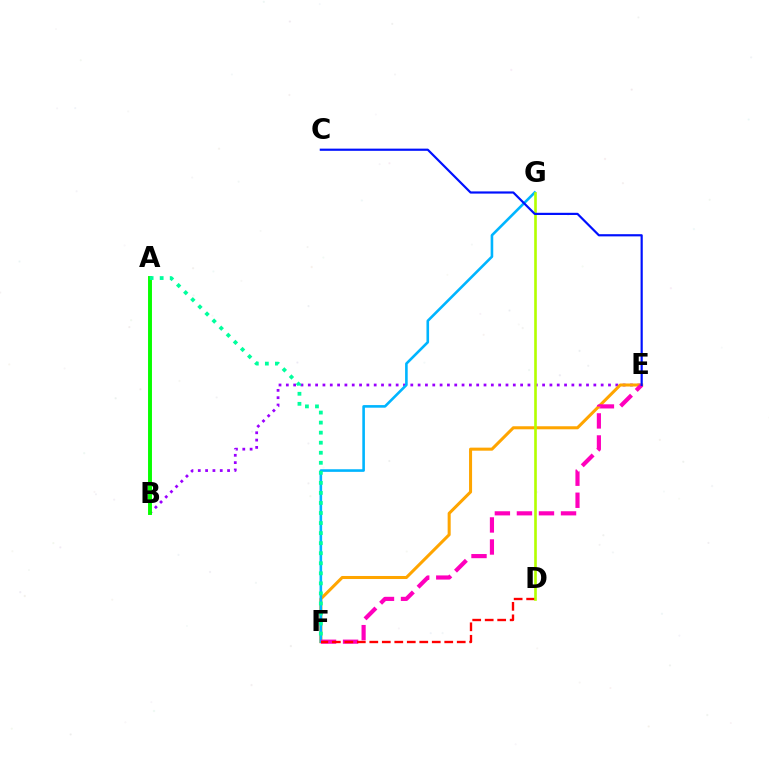{('B', 'E'): [{'color': '#9b00ff', 'line_style': 'dotted', 'thickness': 1.99}], ('E', 'F'): [{'color': '#ffa500', 'line_style': 'solid', 'thickness': 2.19}, {'color': '#ff00bd', 'line_style': 'dashed', 'thickness': 3.0}], ('F', 'G'): [{'color': '#00b5ff', 'line_style': 'solid', 'thickness': 1.88}], ('D', 'F'): [{'color': '#ff0000', 'line_style': 'dashed', 'thickness': 1.7}], ('A', 'B'): [{'color': '#08ff00', 'line_style': 'solid', 'thickness': 2.83}], ('D', 'G'): [{'color': '#b3ff00', 'line_style': 'solid', 'thickness': 1.89}], ('C', 'E'): [{'color': '#0010ff', 'line_style': 'solid', 'thickness': 1.58}], ('A', 'F'): [{'color': '#00ff9d', 'line_style': 'dotted', 'thickness': 2.73}]}